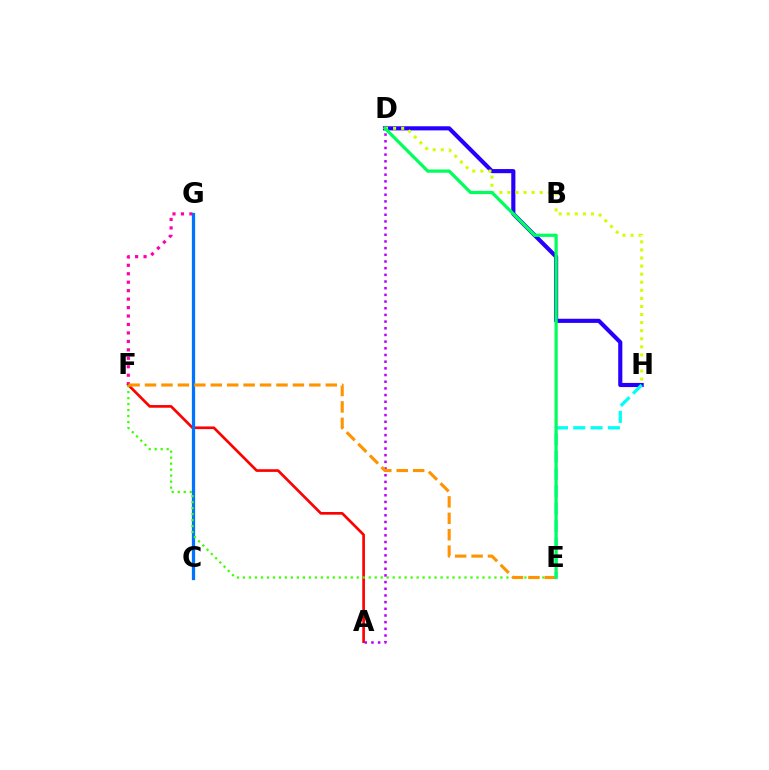{('F', 'G'): [{'color': '#ff00ac', 'line_style': 'dotted', 'thickness': 2.3}], ('A', 'F'): [{'color': '#ff0000', 'line_style': 'solid', 'thickness': 1.92}], ('D', 'H'): [{'color': '#2500ff', 'line_style': 'solid', 'thickness': 2.97}, {'color': '#d1ff00', 'line_style': 'dotted', 'thickness': 2.19}], ('C', 'G'): [{'color': '#0074ff', 'line_style': 'solid', 'thickness': 2.34}], ('A', 'D'): [{'color': '#b900ff', 'line_style': 'dotted', 'thickness': 1.81}], ('E', 'F'): [{'color': '#3dff00', 'line_style': 'dotted', 'thickness': 1.63}, {'color': '#ff9400', 'line_style': 'dashed', 'thickness': 2.23}], ('E', 'H'): [{'color': '#00fff6', 'line_style': 'dashed', 'thickness': 2.35}], ('D', 'E'): [{'color': '#00ff5c', 'line_style': 'solid', 'thickness': 2.33}]}